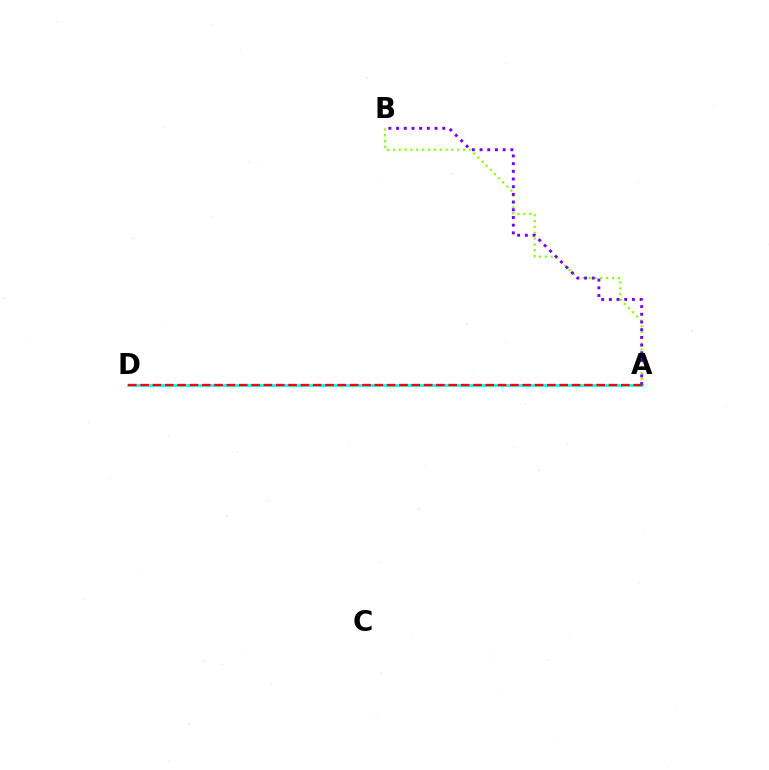{('A', 'B'): [{'color': '#84ff00', 'line_style': 'dotted', 'thickness': 1.59}, {'color': '#7200ff', 'line_style': 'dotted', 'thickness': 2.09}], ('A', 'D'): [{'color': '#00fff6', 'line_style': 'solid', 'thickness': 1.96}, {'color': '#ff0000', 'line_style': 'dashed', 'thickness': 1.67}]}